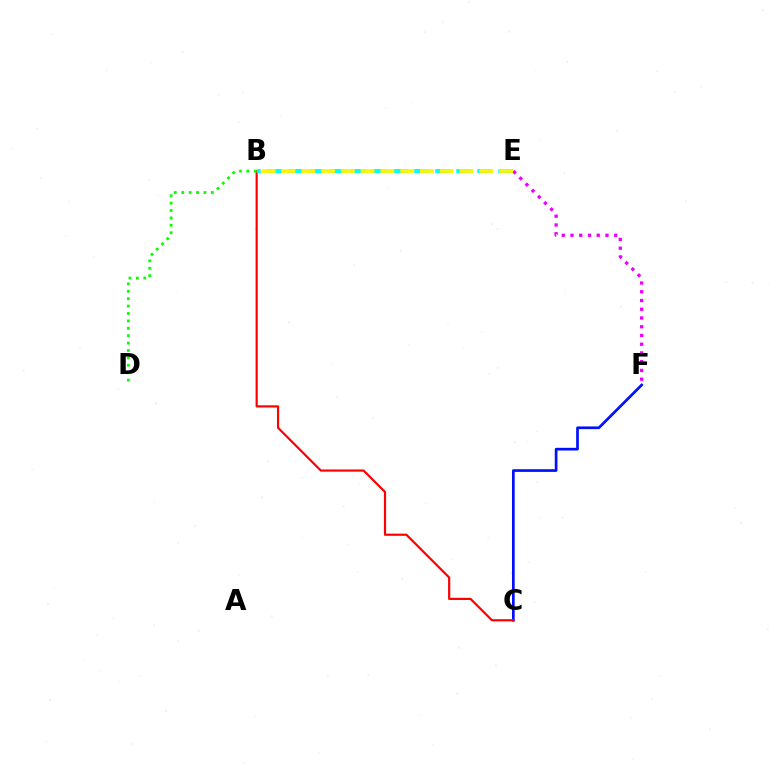{('E', 'F'): [{'color': '#ee00ff', 'line_style': 'dotted', 'thickness': 2.37}], ('C', 'F'): [{'color': '#0010ff', 'line_style': 'solid', 'thickness': 1.94}], ('B', 'C'): [{'color': '#ff0000', 'line_style': 'solid', 'thickness': 1.58}], ('B', 'E'): [{'color': '#00fff6', 'line_style': 'dashed', 'thickness': 2.86}, {'color': '#fcf500', 'line_style': 'dashed', 'thickness': 2.69}], ('B', 'D'): [{'color': '#08ff00', 'line_style': 'dotted', 'thickness': 2.01}]}